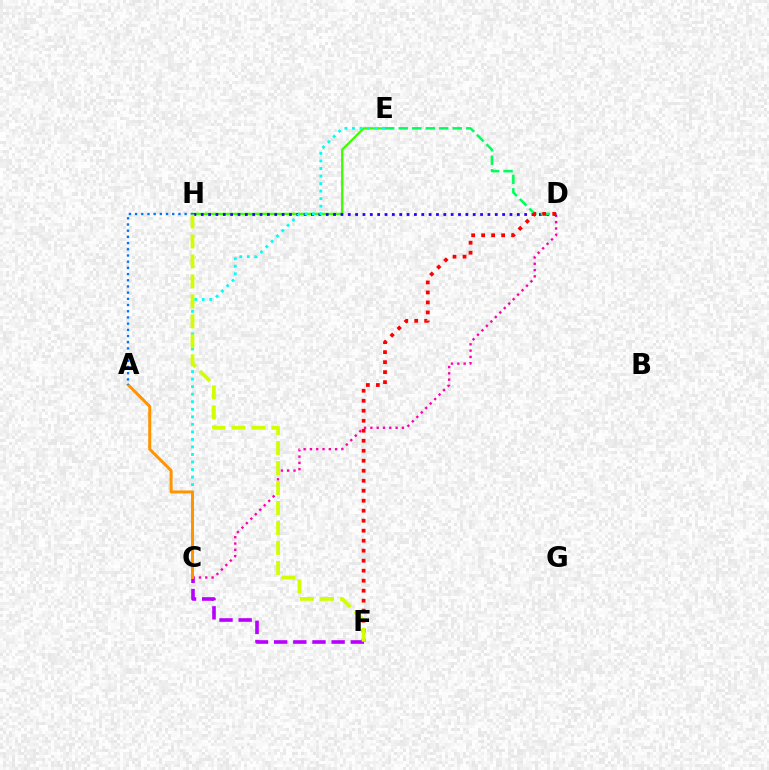{('E', 'H'): [{'color': '#3dff00', 'line_style': 'solid', 'thickness': 1.64}], ('C', 'D'): [{'color': '#ff00ac', 'line_style': 'dotted', 'thickness': 1.71}], ('D', 'H'): [{'color': '#2500ff', 'line_style': 'dotted', 'thickness': 2.0}], ('C', 'E'): [{'color': '#00fff6', 'line_style': 'dotted', 'thickness': 2.05}], ('C', 'F'): [{'color': '#b900ff', 'line_style': 'dashed', 'thickness': 2.6}], ('A', 'C'): [{'color': '#ff9400', 'line_style': 'solid', 'thickness': 2.15}], ('D', 'E'): [{'color': '#00ff5c', 'line_style': 'dashed', 'thickness': 1.84}], ('A', 'H'): [{'color': '#0074ff', 'line_style': 'dotted', 'thickness': 1.68}], ('D', 'F'): [{'color': '#ff0000', 'line_style': 'dotted', 'thickness': 2.72}], ('F', 'H'): [{'color': '#d1ff00', 'line_style': 'dashed', 'thickness': 2.71}]}